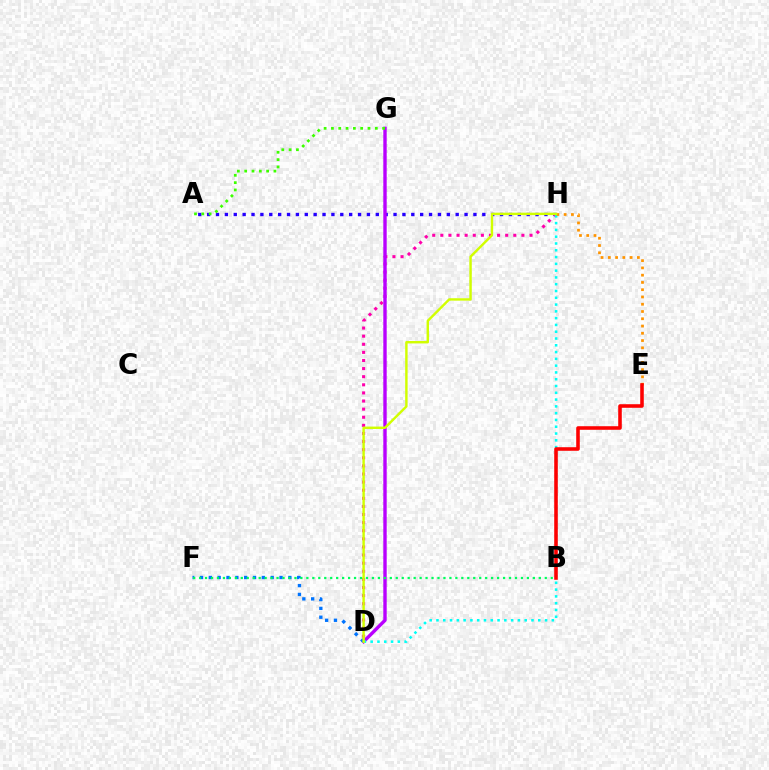{('A', 'H'): [{'color': '#2500ff', 'line_style': 'dotted', 'thickness': 2.41}], ('D', 'H'): [{'color': '#ff00ac', 'line_style': 'dotted', 'thickness': 2.2}, {'color': '#00fff6', 'line_style': 'dotted', 'thickness': 1.84}, {'color': '#d1ff00', 'line_style': 'solid', 'thickness': 1.75}], ('D', 'G'): [{'color': '#b900ff', 'line_style': 'solid', 'thickness': 2.44}], ('D', 'F'): [{'color': '#0074ff', 'line_style': 'dotted', 'thickness': 2.4}], ('A', 'G'): [{'color': '#3dff00', 'line_style': 'dotted', 'thickness': 1.99}], ('B', 'F'): [{'color': '#00ff5c', 'line_style': 'dotted', 'thickness': 1.62}], ('E', 'H'): [{'color': '#ff9400', 'line_style': 'dotted', 'thickness': 1.97}], ('B', 'E'): [{'color': '#ff0000', 'line_style': 'solid', 'thickness': 2.57}]}